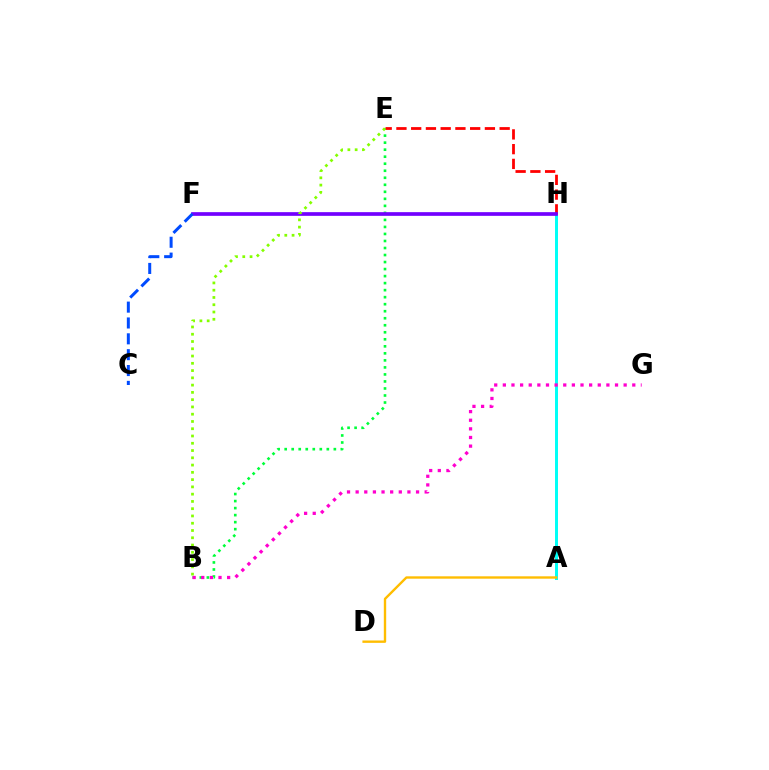{('A', 'H'): [{'color': '#00fff6', 'line_style': 'solid', 'thickness': 2.14}], ('A', 'D'): [{'color': '#ffbd00', 'line_style': 'solid', 'thickness': 1.71}], ('B', 'E'): [{'color': '#00ff39', 'line_style': 'dotted', 'thickness': 1.91}, {'color': '#84ff00', 'line_style': 'dotted', 'thickness': 1.98}], ('B', 'G'): [{'color': '#ff00cf', 'line_style': 'dotted', 'thickness': 2.34}], ('E', 'H'): [{'color': '#ff0000', 'line_style': 'dashed', 'thickness': 2.0}], ('F', 'H'): [{'color': '#7200ff', 'line_style': 'solid', 'thickness': 2.66}], ('C', 'F'): [{'color': '#004bff', 'line_style': 'dashed', 'thickness': 2.15}]}